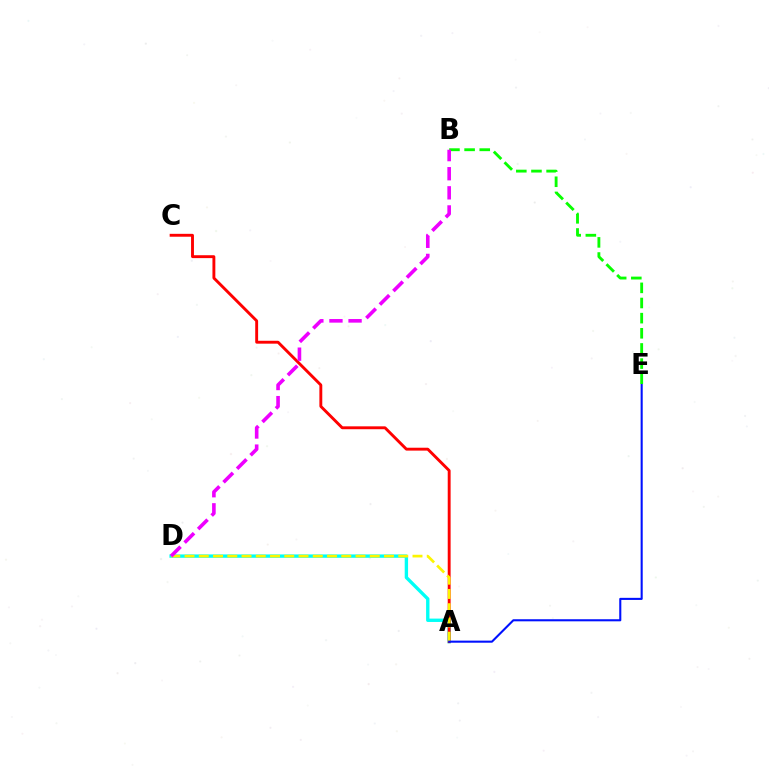{('A', 'D'): [{'color': '#00fff6', 'line_style': 'solid', 'thickness': 2.42}, {'color': '#fcf500', 'line_style': 'dashed', 'thickness': 1.94}], ('A', 'C'): [{'color': '#ff0000', 'line_style': 'solid', 'thickness': 2.08}], ('A', 'E'): [{'color': '#0010ff', 'line_style': 'solid', 'thickness': 1.5}], ('B', 'E'): [{'color': '#08ff00', 'line_style': 'dashed', 'thickness': 2.06}], ('B', 'D'): [{'color': '#ee00ff', 'line_style': 'dashed', 'thickness': 2.6}]}